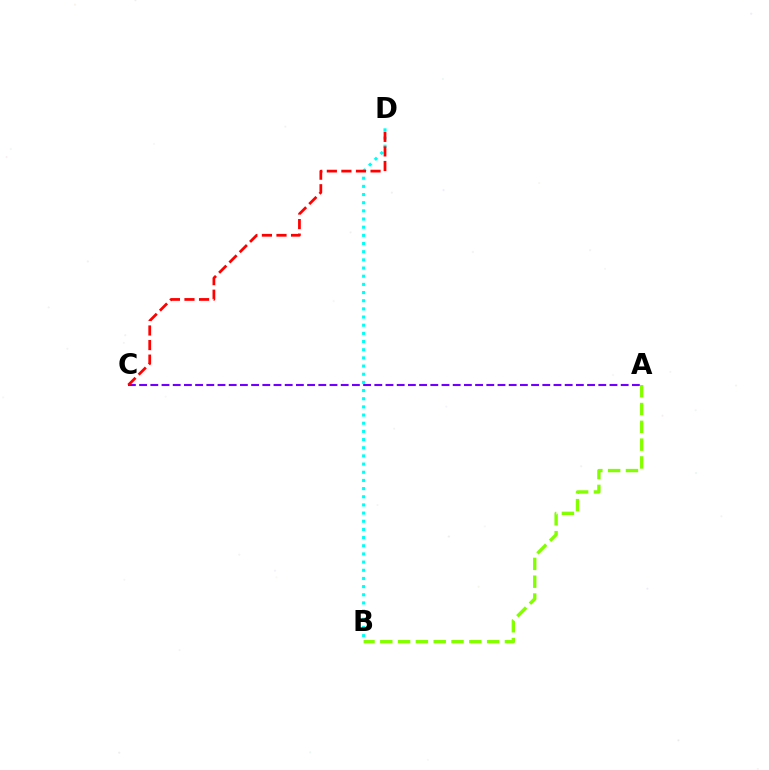{('A', 'C'): [{'color': '#7200ff', 'line_style': 'dashed', 'thickness': 1.52}], ('B', 'D'): [{'color': '#00fff6', 'line_style': 'dotted', 'thickness': 2.22}], ('C', 'D'): [{'color': '#ff0000', 'line_style': 'dashed', 'thickness': 1.98}], ('A', 'B'): [{'color': '#84ff00', 'line_style': 'dashed', 'thickness': 2.42}]}